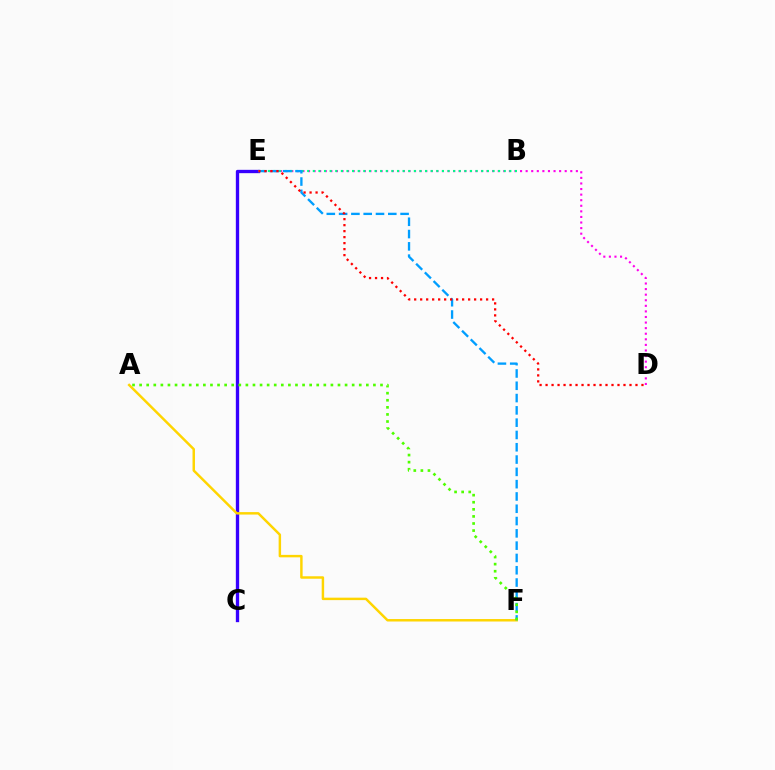{('C', 'E'): [{'color': '#3700ff', 'line_style': 'solid', 'thickness': 2.4}], ('D', 'E'): [{'color': '#ff00ed', 'line_style': 'dotted', 'thickness': 1.52}, {'color': '#ff0000', 'line_style': 'dotted', 'thickness': 1.63}], ('B', 'E'): [{'color': '#00ff86', 'line_style': 'dotted', 'thickness': 1.53}], ('A', 'F'): [{'color': '#ffd500', 'line_style': 'solid', 'thickness': 1.77}, {'color': '#4fff00', 'line_style': 'dotted', 'thickness': 1.92}], ('E', 'F'): [{'color': '#009eff', 'line_style': 'dashed', 'thickness': 1.67}]}